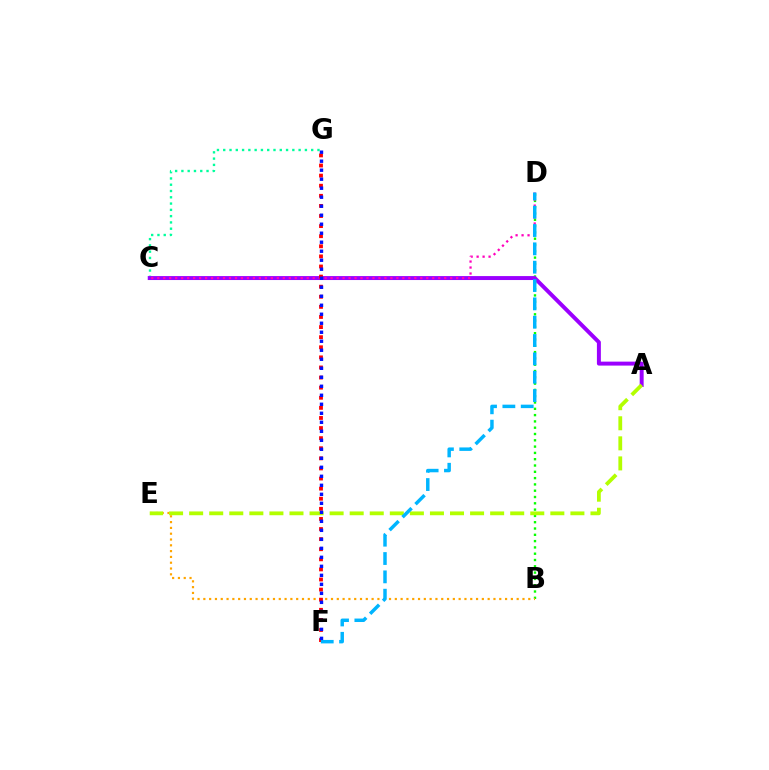{('B', 'D'): [{'color': '#08ff00', 'line_style': 'dotted', 'thickness': 1.71}], ('B', 'E'): [{'color': '#ffa500', 'line_style': 'dotted', 'thickness': 1.58}], ('C', 'G'): [{'color': '#00ff9d', 'line_style': 'dotted', 'thickness': 1.71}], ('A', 'C'): [{'color': '#9b00ff', 'line_style': 'solid', 'thickness': 2.85}], ('C', 'D'): [{'color': '#ff00bd', 'line_style': 'dotted', 'thickness': 1.62}], ('F', 'G'): [{'color': '#ff0000', 'line_style': 'dotted', 'thickness': 2.74}, {'color': '#0010ff', 'line_style': 'dotted', 'thickness': 2.45}], ('A', 'E'): [{'color': '#b3ff00', 'line_style': 'dashed', 'thickness': 2.73}], ('D', 'F'): [{'color': '#00b5ff', 'line_style': 'dashed', 'thickness': 2.49}]}